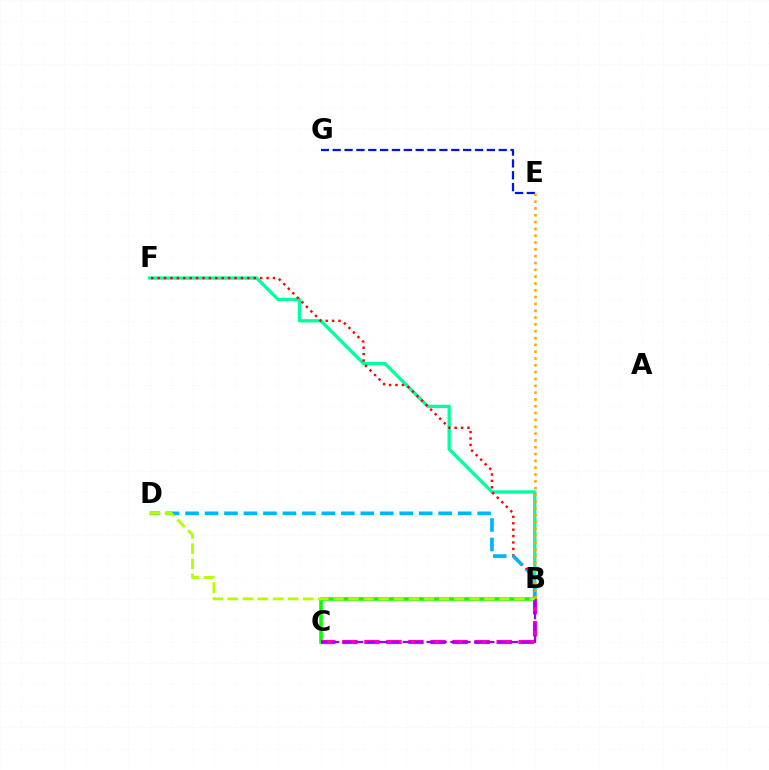{('B', 'C'): [{'color': '#08ff00', 'line_style': 'solid', 'thickness': 2.57}, {'color': '#ff00bd', 'line_style': 'dashed', 'thickness': 2.99}, {'color': '#9b00ff', 'line_style': 'dashed', 'thickness': 1.62}], ('B', 'F'): [{'color': '#00ff9d', 'line_style': 'solid', 'thickness': 2.37}, {'color': '#ff0000', 'line_style': 'dotted', 'thickness': 1.74}], ('E', 'G'): [{'color': '#0010ff', 'line_style': 'dashed', 'thickness': 1.61}], ('B', 'D'): [{'color': '#00b5ff', 'line_style': 'dashed', 'thickness': 2.65}, {'color': '#b3ff00', 'line_style': 'dashed', 'thickness': 2.05}], ('B', 'E'): [{'color': '#ffa500', 'line_style': 'dotted', 'thickness': 1.85}]}